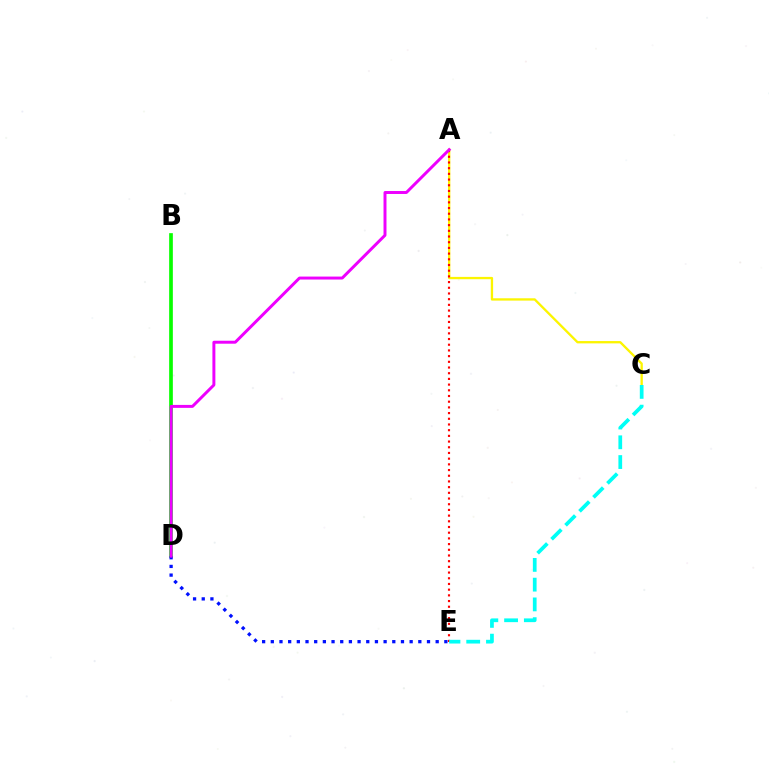{('B', 'D'): [{'color': '#08ff00', 'line_style': 'solid', 'thickness': 2.65}], ('A', 'C'): [{'color': '#fcf500', 'line_style': 'solid', 'thickness': 1.67}], ('D', 'E'): [{'color': '#0010ff', 'line_style': 'dotted', 'thickness': 2.36}], ('A', 'E'): [{'color': '#ff0000', 'line_style': 'dotted', 'thickness': 1.55}], ('A', 'D'): [{'color': '#ee00ff', 'line_style': 'solid', 'thickness': 2.13}], ('C', 'E'): [{'color': '#00fff6', 'line_style': 'dashed', 'thickness': 2.68}]}